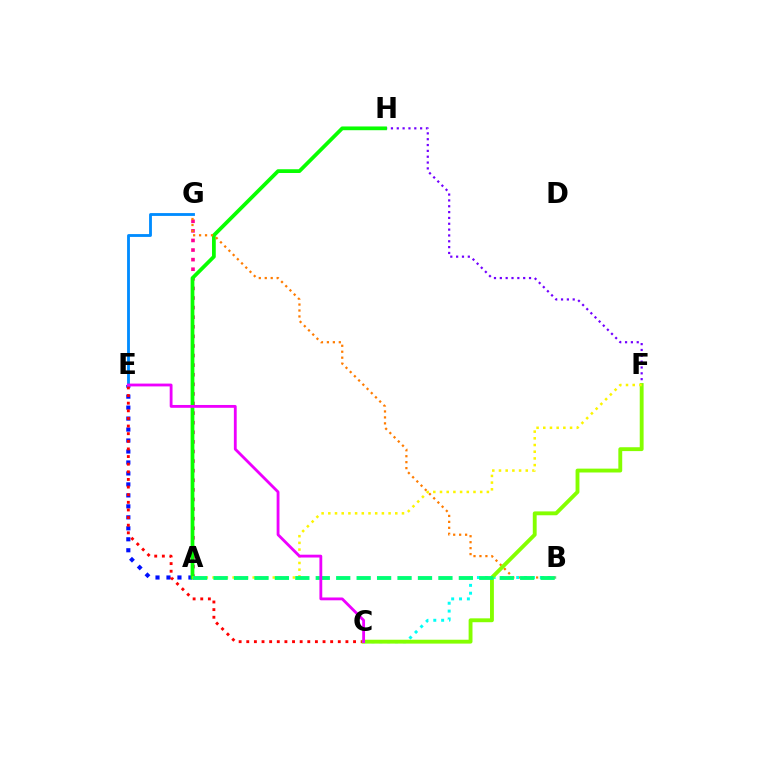{('F', 'H'): [{'color': '#7200ff', 'line_style': 'dotted', 'thickness': 1.59}], ('A', 'G'): [{'color': '#ff0094', 'line_style': 'dotted', 'thickness': 2.61}], ('A', 'E'): [{'color': '#0010ff', 'line_style': 'dotted', 'thickness': 2.98}], ('A', 'H'): [{'color': '#08ff00', 'line_style': 'solid', 'thickness': 2.7}], ('B', 'G'): [{'color': '#ff7c00', 'line_style': 'dotted', 'thickness': 1.62}], ('E', 'G'): [{'color': '#008cff', 'line_style': 'solid', 'thickness': 2.04}], ('B', 'C'): [{'color': '#00fff6', 'line_style': 'dotted', 'thickness': 2.13}], ('C', 'E'): [{'color': '#ff0000', 'line_style': 'dotted', 'thickness': 2.07}, {'color': '#ee00ff', 'line_style': 'solid', 'thickness': 2.03}], ('C', 'F'): [{'color': '#84ff00', 'line_style': 'solid', 'thickness': 2.78}], ('A', 'F'): [{'color': '#fcf500', 'line_style': 'dotted', 'thickness': 1.82}], ('A', 'B'): [{'color': '#00ff74', 'line_style': 'dashed', 'thickness': 2.78}]}